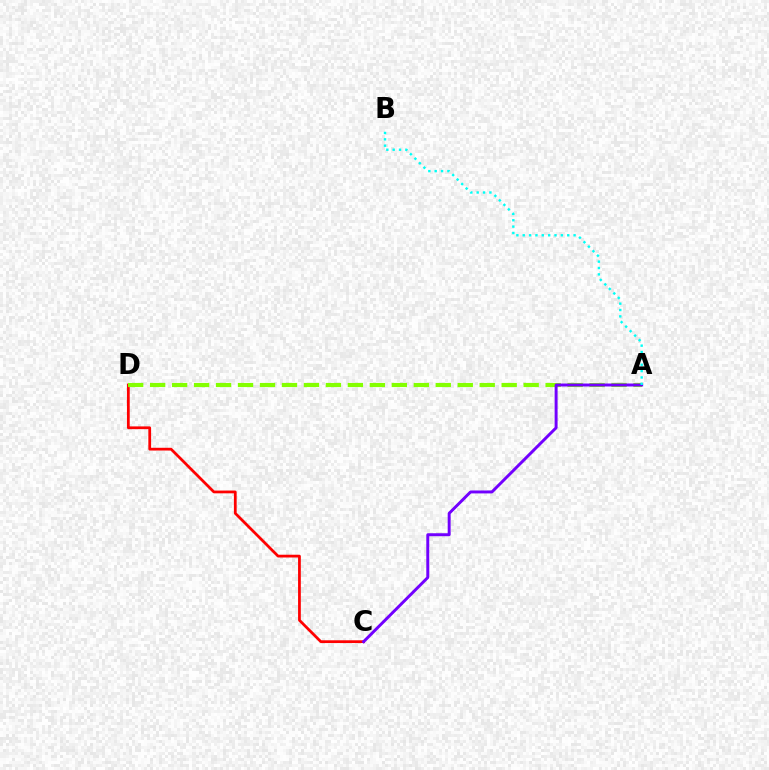{('C', 'D'): [{'color': '#ff0000', 'line_style': 'solid', 'thickness': 1.99}], ('A', 'D'): [{'color': '#84ff00', 'line_style': 'dashed', 'thickness': 2.98}], ('A', 'C'): [{'color': '#7200ff', 'line_style': 'solid', 'thickness': 2.12}], ('A', 'B'): [{'color': '#00fff6', 'line_style': 'dotted', 'thickness': 1.73}]}